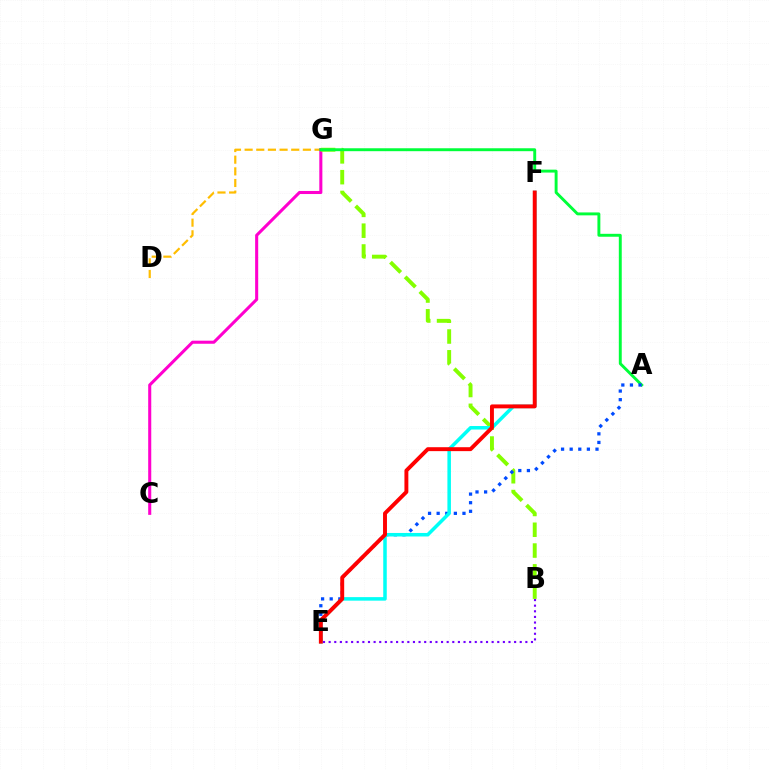{('D', 'G'): [{'color': '#ffbd00', 'line_style': 'dashed', 'thickness': 1.58}], ('C', 'G'): [{'color': '#ff00cf', 'line_style': 'solid', 'thickness': 2.2}], ('B', 'G'): [{'color': '#84ff00', 'line_style': 'dashed', 'thickness': 2.82}], ('A', 'G'): [{'color': '#00ff39', 'line_style': 'solid', 'thickness': 2.1}], ('A', 'E'): [{'color': '#004bff', 'line_style': 'dotted', 'thickness': 2.34}], ('E', 'F'): [{'color': '#00fff6', 'line_style': 'solid', 'thickness': 2.54}, {'color': '#ff0000', 'line_style': 'solid', 'thickness': 2.82}], ('B', 'E'): [{'color': '#7200ff', 'line_style': 'dotted', 'thickness': 1.53}]}